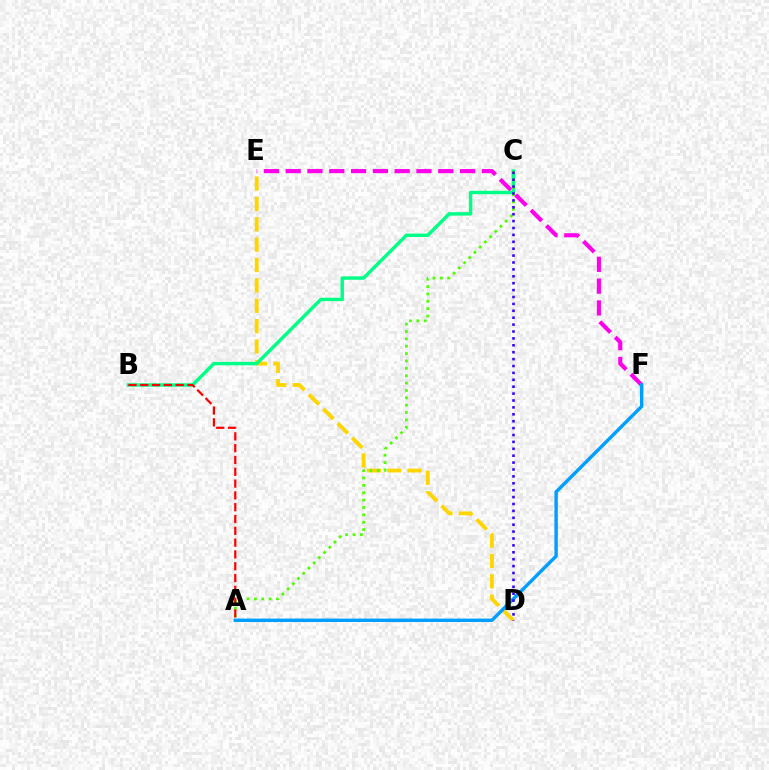{('D', 'E'): [{'color': '#ffd500', 'line_style': 'dashed', 'thickness': 2.77}], ('E', 'F'): [{'color': '#ff00ed', 'line_style': 'dashed', 'thickness': 2.96}], ('A', 'F'): [{'color': '#009eff', 'line_style': 'solid', 'thickness': 2.45}], ('B', 'C'): [{'color': '#00ff86', 'line_style': 'solid', 'thickness': 2.47}], ('A', 'C'): [{'color': '#4fff00', 'line_style': 'dotted', 'thickness': 2.0}], ('C', 'D'): [{'color': '#3700ff', 'line_style': 'dotted', 'thickness': 1.87}], ('A', 'B'): [{'color': '#ff0000', 'line_style': 'dashed', 'thickness': 1.6}]}